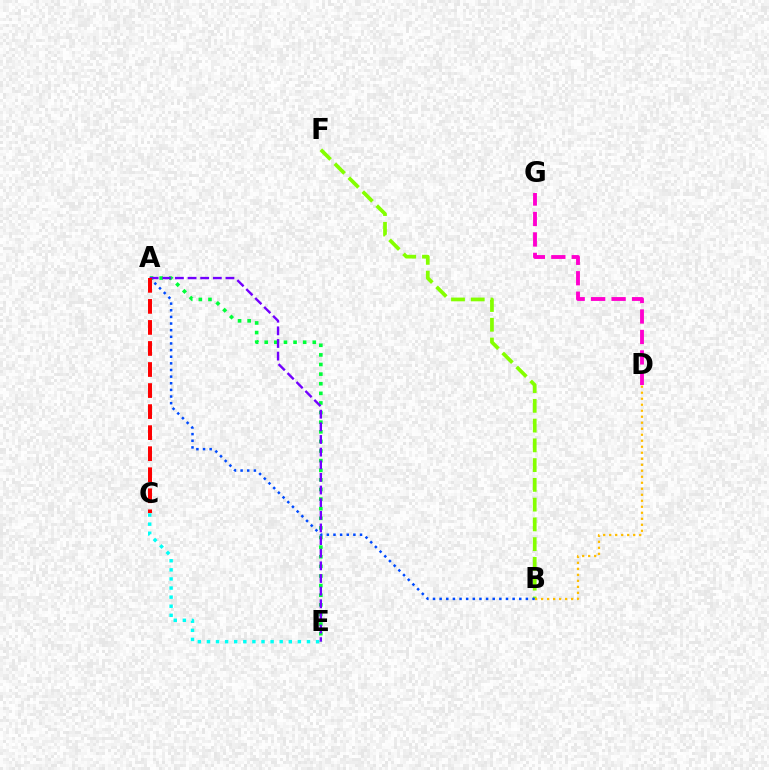{('A', 'E'): [{'color': '#00ff39', 'line_style': 'dotted', 'thickness': 2.61}, {'color': '#7200ff', 'line_style': 'dashed', 'thickness': 1.72}], ('B', 'F'): [{'color': '#84ff00', 'line_style': 'dashed', 'thickness': 2.68}], ('C', 'E'): [{'color': '#00fff6', 'line_style': 'dotted', 'thickness': 2.47}], ('A', 'B'): [{'color': '#004bff', 'line_style': 'dotted', 'thickness': 1.8}], ('D', 'G'): [{'color': '#ff00cf', 'line_style': 'dashed', 'thickness': 2.78}], ('B', 'D'): [{'color': '#ffbd00', 'line_style': 'dotted', 'thickness': 1.63}], ('A', 'C'): [{'color': '#ff0000', 'line_style': 'dashed', 'thickness': 2.86}]}